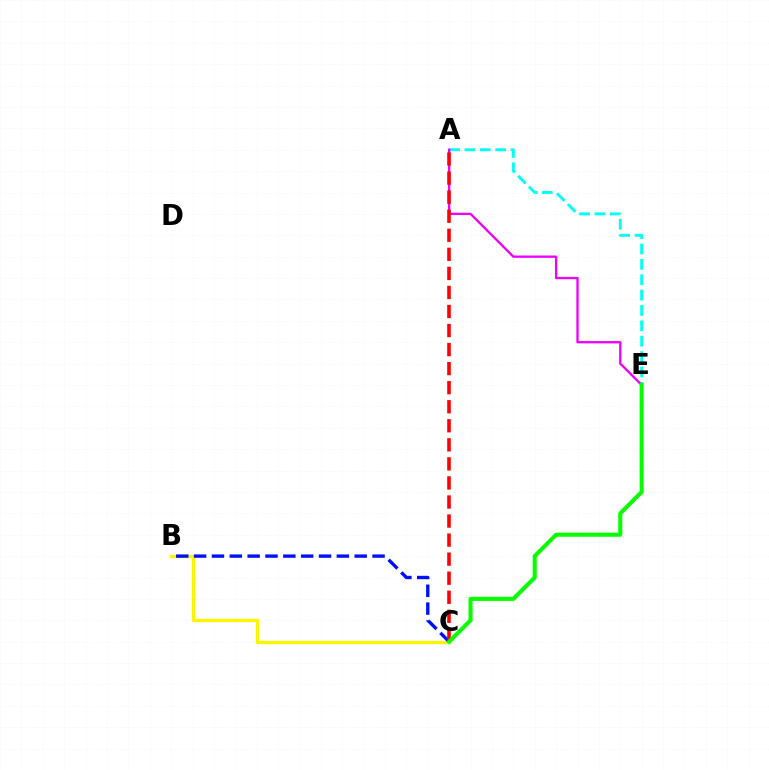{('A', 'E'): [{'color': '#00fff6', 'line_style': 'dashed', 'thickness': 2.09}, {'color': '#ee00ff', 'line_style': 'solid', 'thickness': 1.66}], ('B', 'C'): [{'color': '#fcf500', 'line_style': 'solid', 'thickness': 2.41}, {'color': '#0010ff', 'line_style': 'dashed', 'thickness': 2.42}], ('A', 'C'): [{'color': '#ff0000', 'line_style': 'dashed', 'thickness': 2.59}], ('C', 'E'): [{'color': '#08ff00', 'line_style': 'solid', 'thickness': 2.94}]}